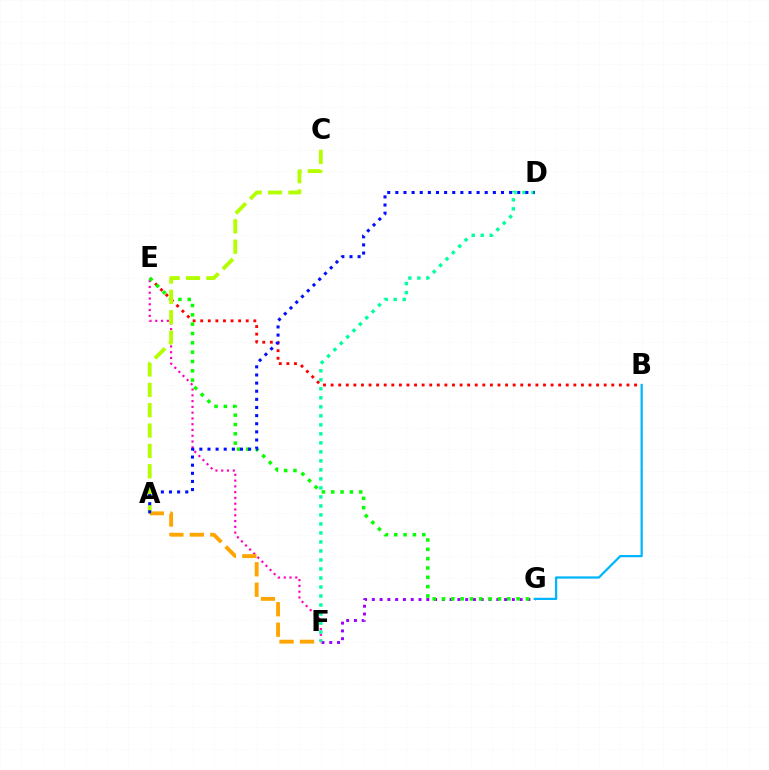{('B', 'E'): [{'color': '#ff0000', 'line_style': 'dotted', 'thickness': 2.06}], ('E', 'F'): [{'color': '#ff00bd', 'line_style': 'dotted', 'thickness': 1.57}], ('F', 'G'): [{'color': '#9b00ff', 'line_style': 'dotted', 'thickness': 2.11}], ('A', 'F'): [{'color': '#ffa500', 'line_style': 'dashed', 'thickness': 2.78}], ('E', 'G'): [{'color': '#08ff00', 'line_style': 'dotted', 'thickness': 2.53}], ('A', 'C'): [{'color': '#b3ff00', 'line_style': 'dashed', 'thickness': 2.77}], ('D', 'F'): [{'color': '#00ff9d', 'line_style': 'dotted', 'thickness': 2.45}], ('B', 'G'): [{'color': '#00b5ff', 'line_style': 'solid', 'thickness': 1.61}], ('A', 'D'): [{'color': '#0010ff', 'line_style': 'dotted', 'thickness': 2.21}]}